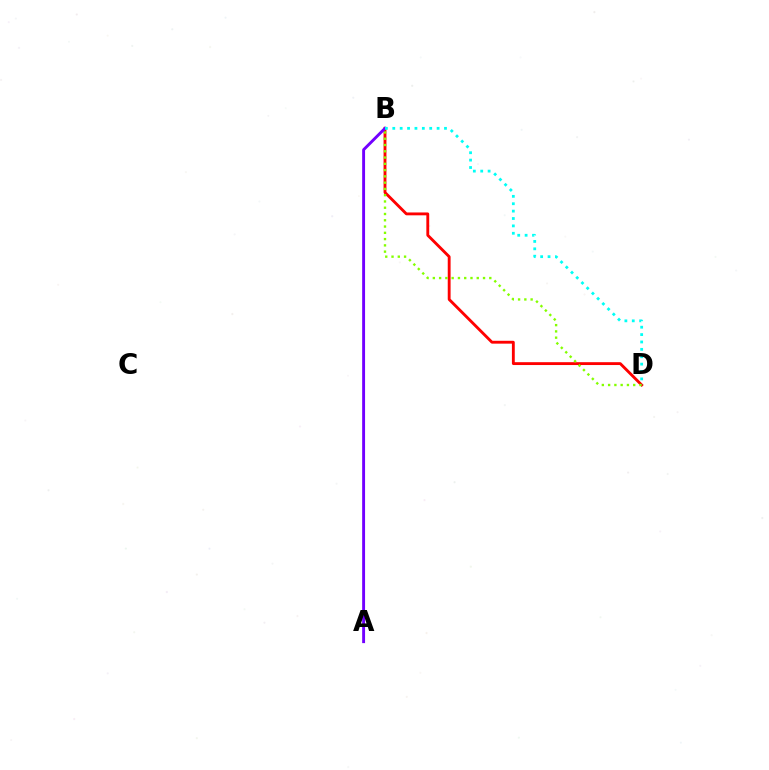{('B', 'D'): [{'color': '#ff0000', 'line_style': 'solid', 'thickness': 2.06}, {'color': '#84ff00', 'line_style': 'dotted', 'thickness': 1.7}, {'color': '#00fff6', 'line_style': 'dotted', 'thickness': 2.01}], ('A', 'B'): [{'color': '#7200ff', 'line_style': 'solid', 'thickness': 2.09}]}